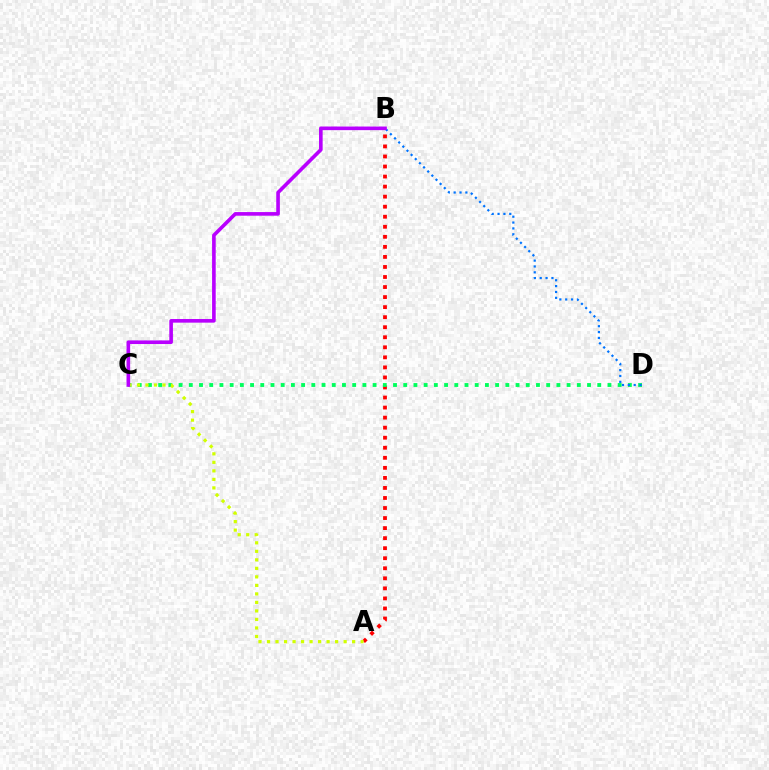{('A', 'B'): [{'color': '#ff0000', 'line_style': 'dotted', 'thickness': 2.73}], ('C', 'D'): [{'color': '#00ff5c', 'line_style': 'dotted', 'thickness': 2.77}], ('B', 'D'): [{'color': '#0074ff', 'line_style': 'dotted', 'thickness': 1.59}], ('A', 'C'): [{'color': '#d1ff00', 'line_style': 'dotted', 'thickness': 2.31}], ('B', 'C'): [{'color': '#b900ff', 'line_style': 'solid', 'thickness': 2.61}]}